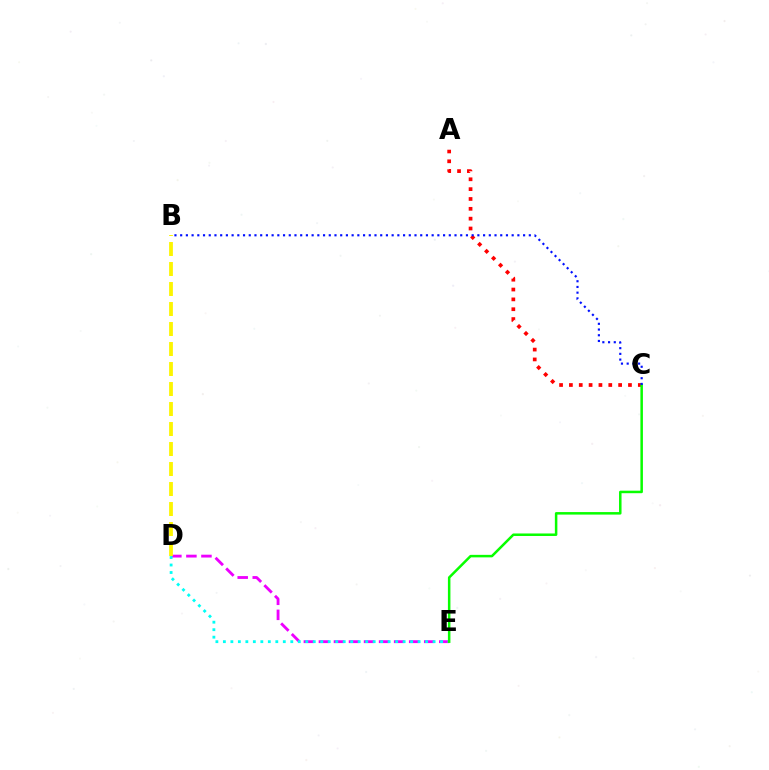{('D', 'E'): [{'color': '#ee00ff', 'line_style': 'dashed', 'thickness': 2.04}, {'color': '#00fff6', 'line_style': 'dotted', 'thickness': 2.03}], ('A', 'C'): [{'color': '#ff0000', 'line_style': 'dotted', 'thickness': 2.67}], ('B', 'D'): [{'color': '#fcf500', 'line_style': 'dashed', 'thickness': 2.72}], ('C', 'E'): [{'color': '#08ff00', 'line_style': 'solid', 'thickness': 1.81}], ('B', 'C'): [{'color': '#0010ff', 'line_style': 'dotted', 'thickness': 1.55}]}